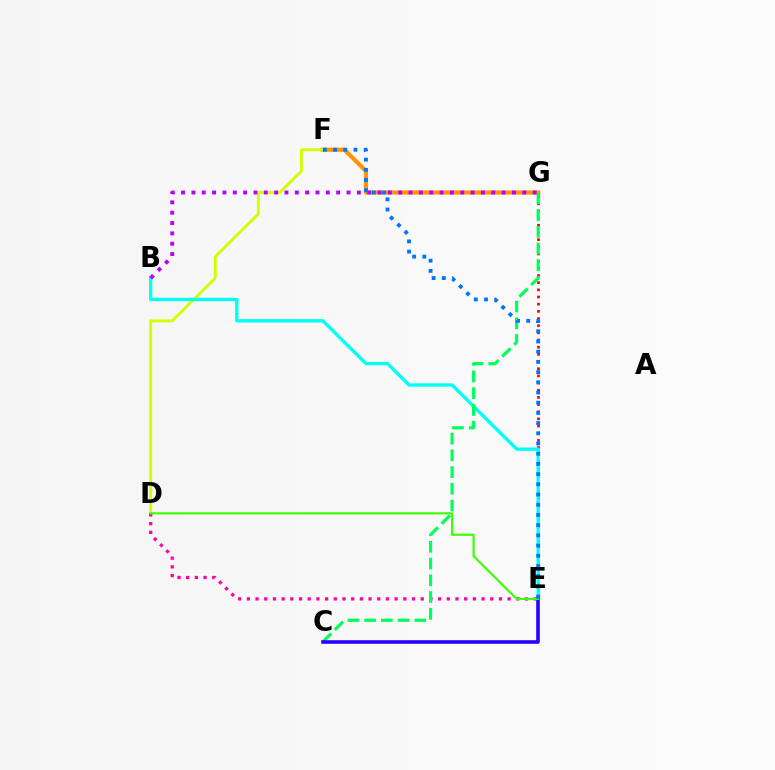{('F', 'G'): [{'color': '#ff9400', 'line_style': 'solid', 'thickness': 2.99}], ('E', 'G'): [{'color': '#ff0000', 'line_style': 'dotted', 'thickness': 1.95}], ('D', 'F'): [{'color': '#d1ff00', 'line_style': 'solid', 'thickness': 2.07}], ('B', 'E'): [{'color': '#00fff6', 'line_style': 'solid', 'thickness': 2.41}], ('D', 'E'): [{'color': '#ff00ac', 'line_style': 'dotted', 'thickness': 2.36}, {'color': '#3dff00', 'line_style': 'solid', 'thickness': 1.54}], ('C', 'G'): [{'color': '#00ff5c', 'line_style': 'dashed', 'thickness': 2.27}], ('B', 'G'): [{'color': '#b900ff', 'line_style': 'dotted', 'thickness': 2.81}], ('C', 'E'): [{'color': '#2500ff', 'line_style': 'solid', 'thickness': 2.57}], ('E', 'F'): [{'color': '#0074ff', 'line_style': 'dotted', 'thickness': 2.77}]}